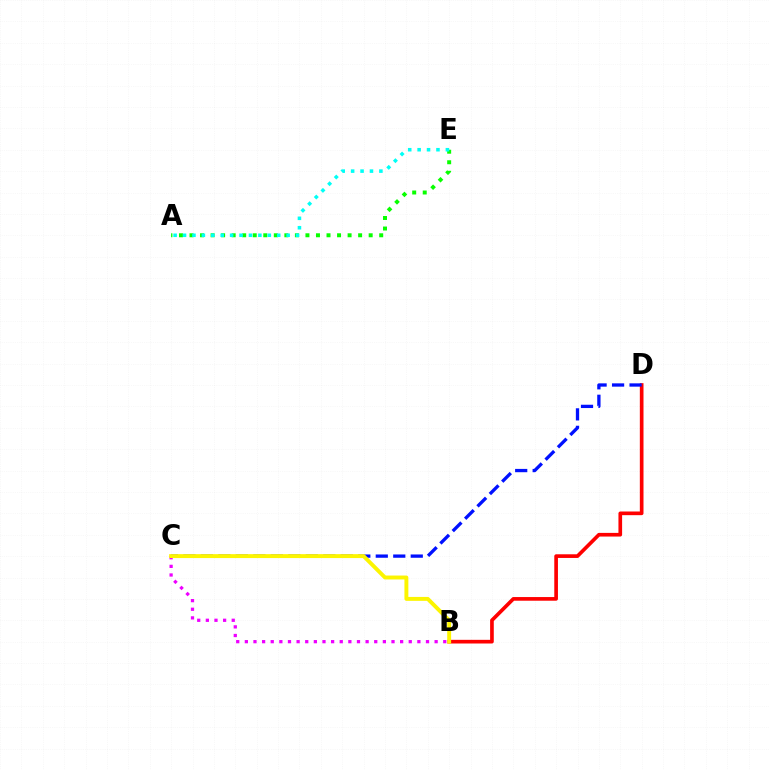{('A', 'E'): [{'color': '#08ff00', 'line_style': 'dotted', 'thickness': 2.86}, {'color': '#00fff6', 'line_style': 'dotted', 'thickness': 2.56}], ('B', 'D'): [{'color': '#ff0000', 'line_style': 'solid', 'thickness': 2.64}], ('C', 'D'): [{'color': '#0010ff', 'line_style': 'dashed', 'thickness': 2.38}], ('B', 'C'): [{'color': '#ee00ff', 'line_style': 'dotted', 'thickness': 2.34}, {'color': '#fcf500', 'line_style': 'solid', 'thickness': 2.82}]}